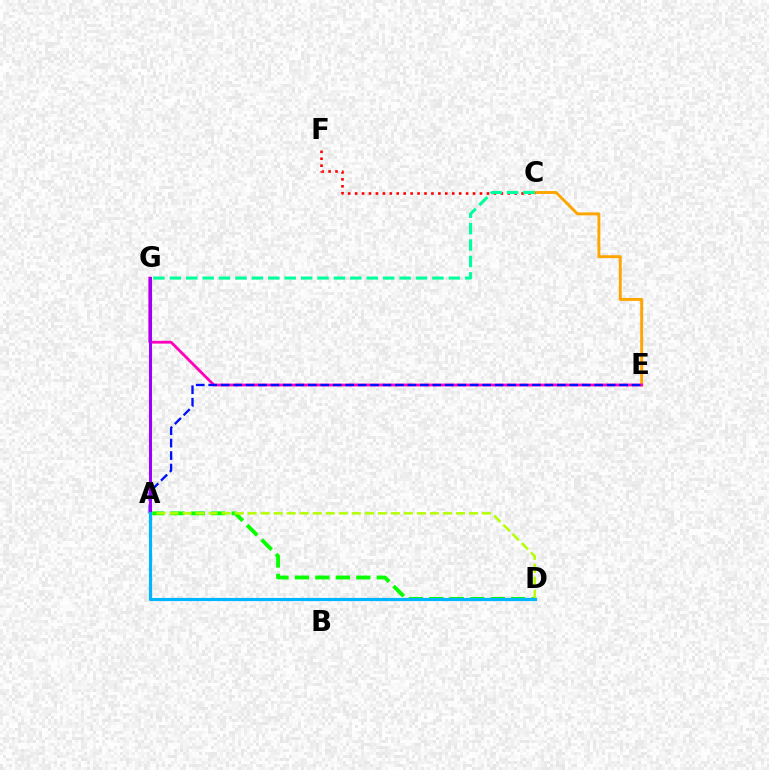{('A', 'D'): [{'color': '#08ff00', 'line_style': 'dashed', 'thickness': 2.78}, {'color': '#b3ff00', 'line_style': 'dashed', 'thickness': 1.77}, {'color': '#00b5ff', 'line_style': 'solid', 'thickness': 2.28}], ('C', 'E'): [{'color': '#ffa500', 'line_style': 'solid', 'thickness': 2.09}], ('C', 'F'): [{'color': '#ff0000', 'line_style': 'dotted', 'thickness': 1.88}], ('E', 'G'): [{'color': '#ff00bd', 'line_style': 'solid', 'thickness': 2.0}], ('A', 'E'): [{'color': '#0010ff', 'line_style': 'dashed', 'thickness': 1.69}], ('A', 'G'): [{'color': '#9b00ff', 'line_style': 'solid', 'thickness': 2.2}], ('C', 'G'): [{'color': '#00ff9d', 'line_style': 'dashed', 'thickness': 2.23}]}